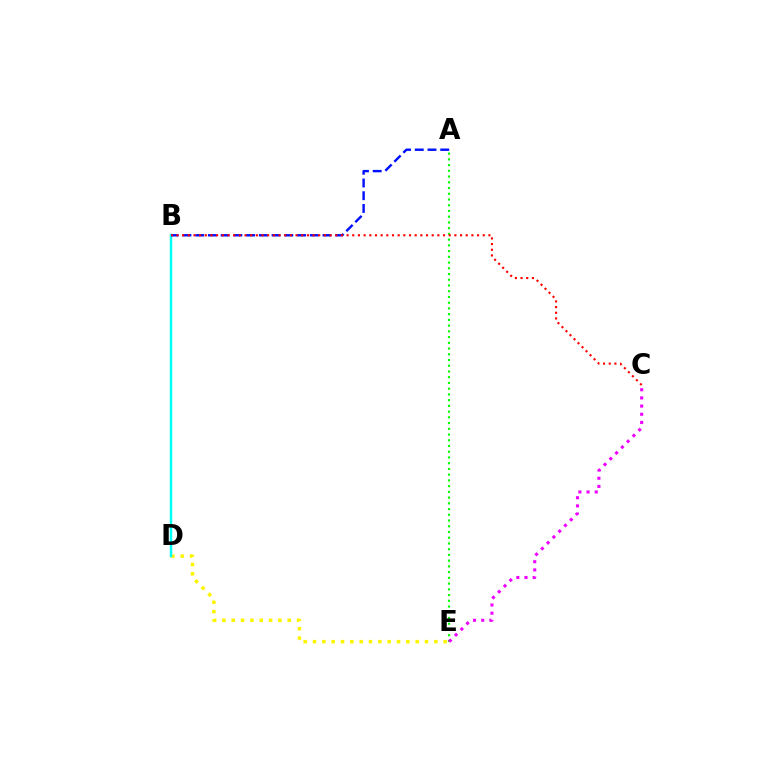{('D', 'E'): [{'color': '#fcf500', 'line_style': 'dotted', 'thickness': 2.54}], ('B', 'D'): [{'color': '#00fff6', 'line_style': 'solid', 'thickness': 1.77}], ('A', 'B'): [{'color': '#0010ff', 'line_style': 'dashed', 'thickness': 1.73}], ('A', 'E'): [{'color': '#08ff00', 'line_style': 'dotted', 'thickness': 1.56}], ('B', 'C'): [{'color': '#ff0000', 'line_style': 'dotted', 'thickness': 1.54}], ('C', 'E'): [{'color': '#ee00ff', 'line_style': 'dotted', 'thickness': 2.22}]}